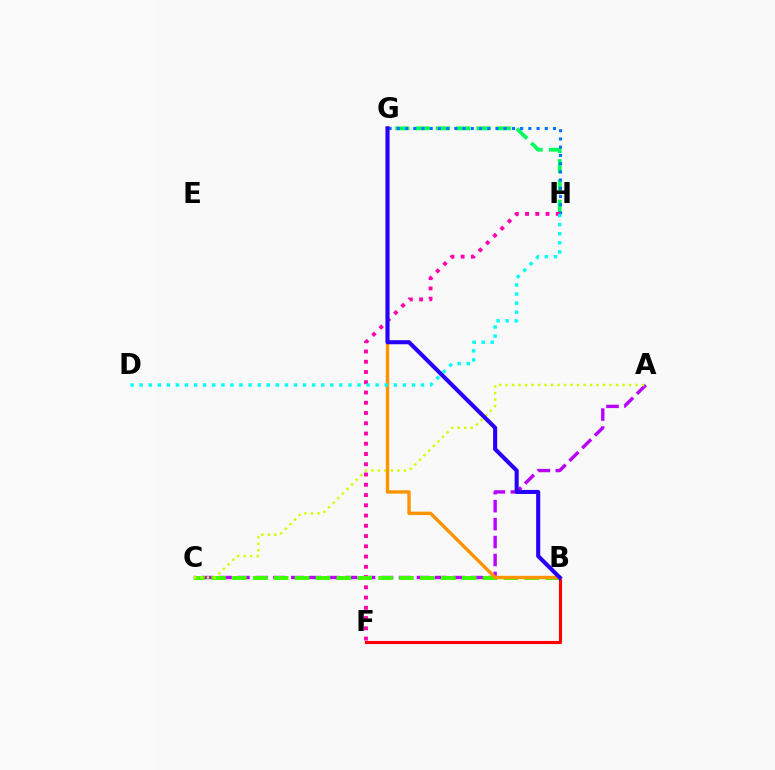{('B', 'F'): [{'color': '#ff0000', 'line_style': 'solid', 'thickness': 2.24}], ('G', 'H'): [{'color': '#00ff5c', 'line_style': 'dashed', 'thickness': 2.76}, {'color': '#0074ff', 'line_style': 'dotted', 'thickness': 2.23}], ('A', 'C'): [{'color': '#b900ff', 'line_style': 'dashed', 'thickness': 2.44}, {'color': '#d1ff00', 'line_style': 'dotted', 'thickness': 1.77}], ('F', 'H'): [{'color': '#ff00ac', 'line_style': 'dotted', 'thickness': 2.79}], ('B', 'C'): [{'color': '#3dff00', 'line_style': 'dashed', 'thickness': 2.84}], ('B', 'G'): [{'color': '#ff9400', 'line_style': 'solid', 'thickness': 2.44}, {'color': '#2500ff', 'line_style': 'solid', 'thickness': 2.94}], ('D', 'H'): [{'color': '#00fff6', 'line_style': 'dotted', 'thickness': 2.47}]}